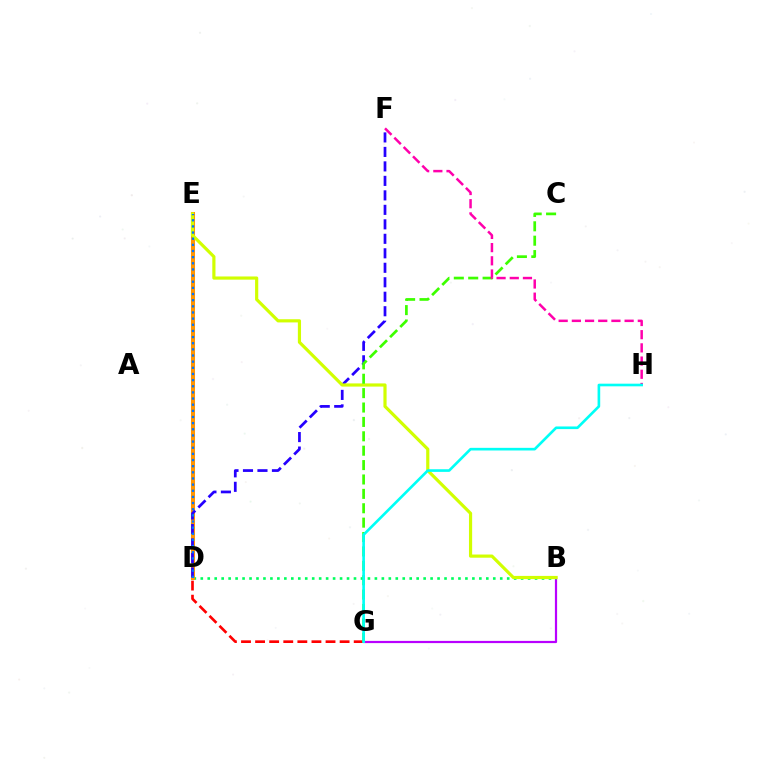{('B', 'G'): [{'color': '#b900ff', 'line_style': 'solid', 'thickness': 1.58}], ('B', 'D'): [{'color': '#00ff5c', 'line_style': 'dotted', 'thickness': 1.89}], ('D', 'E'): [{'color': '#ff9400', 'line_style': 'solid', 'thickness': 2.91}, {'color': '#0074ff', 'line_style': 'dotted', 'thickness': 1.67}], ('D', 'F'): [{'color': '#2500ff', 'line_style': 'dashed', 'thickness': 1.97}], ('B', 'E'): [{'color': '#d1ff00', 'line_style': 'solid', 'thickness': 2.29}], ('D', 'G'): [{'color': '#ff0000', 'line_style': 'dashed', 'thickness': 1.91}], ('C', 'G'): [{'color': '#3dff00', 'line_style': 'dashed', 'thickness': 1.95}], ('F', 'H'): [{'color': '#ff00ac', 'line_style': 'dashed', 'thickness': 1.79}], ('G', 'H'): [{'color': '#00fff6', 'line_style': 'solid', 'thickness': 1.9}]}